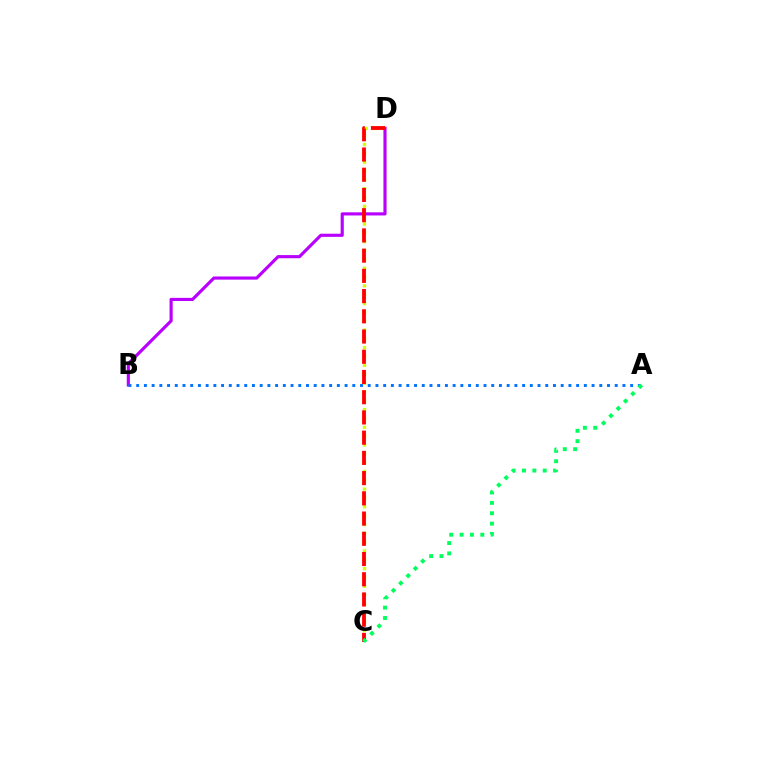{('C', 'D'): [{'color': '#d1ff00', 'line_style': 'dotted', 'thickness': 2.4}, {'color': '#ff0000', 'line_style': 'dashed', 'thickness': 2.75}], ('B', 'D'): [{'color': '#b900ff', 'line_style': 'solid', 'thickness': 2.26}], ('A', 'B'): [{'color': '#0074ff', 'line_style': 'dotted', 'thickness': 2.1}], ('A', 'C'): [{'color': '#00ff5c', 'line_style': 'dotted', 'thickness': 2.82}]}